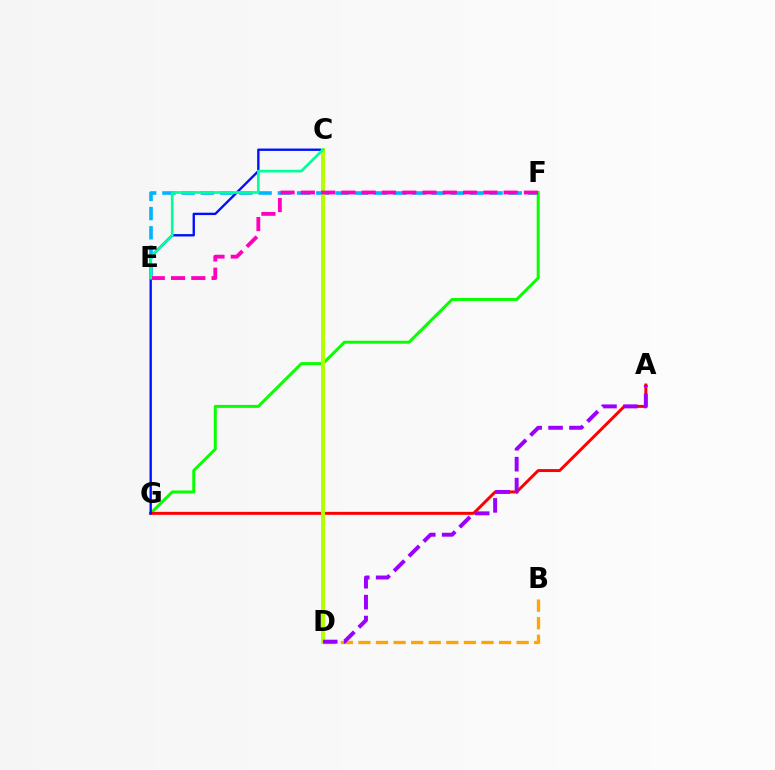{('F', 'G'): [{'color': '#08ff00', 'line_style': 'solid', 'thickness': 2.15}], ('B', 'D'): [{'color': '#ffa500', 'line_style': 'dashed', 'thickness': 2.39}], ('A', 'G'): [{'color': '#ff0000', 'line_style': 'solid', 'thickness': 2.13}], ('C', 'G'): [{'color': '#0010ff', 'line_style': 'solid', 'thickness': 1.7}], ('E', 'F'): [{'color': '#00b5ff', 'line_style': 'dashed', 'thickness': 2.61}, {'color': '#ff00bd', 'line_style': 'dashed', 'thickness': 2.75}], ('C', 'D'): [{'color': '#b3ff00', 'line_style': 'solid', 'thickness': 2.87}], ('A', 'D'): [{'color': '#9b00ff', 'line_style': 'dashed', 'thickness': 2.84}], ('C', 'E'): [{'color': '#00ff9d', 'line_style': 'solid', 'thickness': 1.95}]}